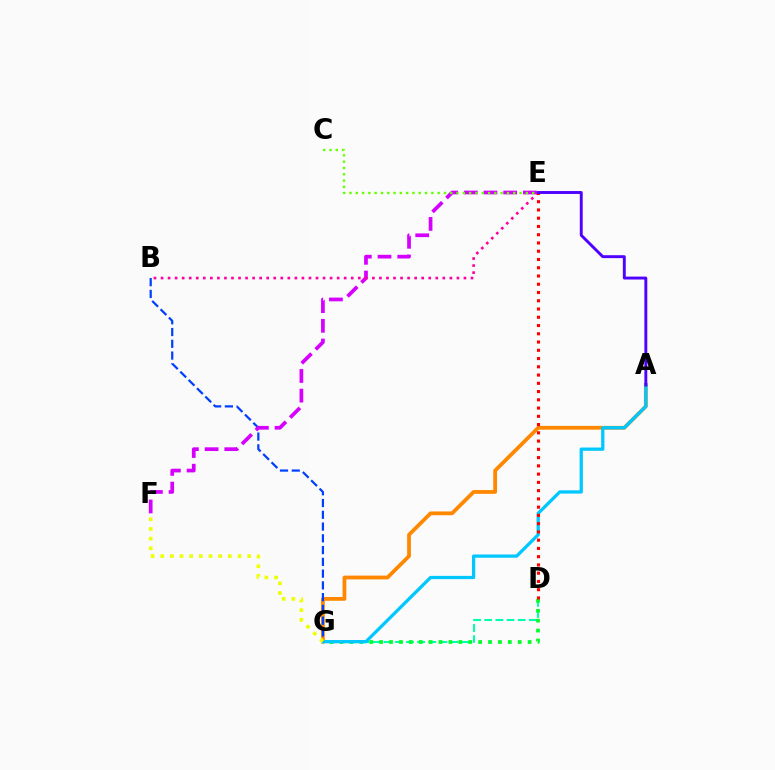{('D', 'G'): [{'color': '#00ffaf', 'line_style': 'dashed', 'thickness': 1.51}, {'color': '#00ff27', 'line_style': 'dotted', 'thickness': 2.69}], ('A', 'G'): [{'color': '#ff8800', 'line_style': 'solid', 'thickness': 2.72}, {'color': '#00c7ff', 'line_style': 'solid', 'thickness': 2.35}], ('B', 'G'): [{'color': '#003fff', 'line_style': 'dashed', 'thickness': 1.6}], ('E', 'F'): [{'color': '#d600ff', 'line_style': 'dashed', 'thickness': 2.68}], ('F', 'G'): [{'color': '#eeff00', 'line_style': 'dotted', 'thickness': 2.63}], ('B', 'E'): [{'color': '#ff00a0', 'line_style': 'dotted', 'thickness': 1.91}], ('C', 'E'): [{'color': '#66ff00', 'line_style': 'dotted', 'thickness': 1.71}], ('D', 'E'): [{'color': '#ff0000', 'line_style': 'dotted', 'thickness': 2.24}], ('A', 'E'): [{'color': '#4f00ff', 'line_style': 'solid', 'thickness': 2.1}]}